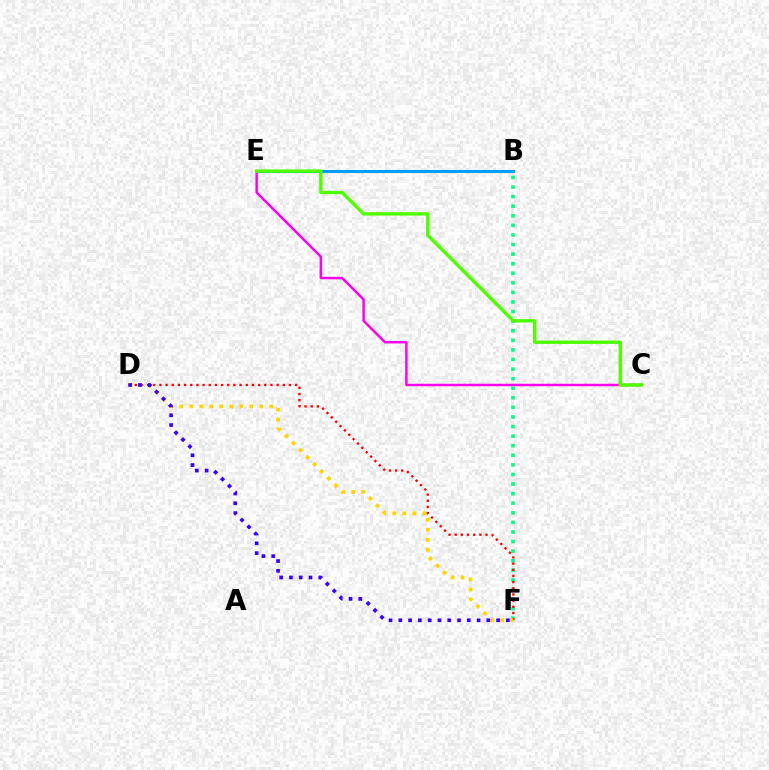{('B', 'F'): [{'color': '#00ff86', 'line_style': 'dotted', 'thickness': 2.6}], ('D', 'F'): [{'color': '#ff0000', 'line_style': 'dotted', 'thickness': 1.68}, {'color': '#ffd500', 'line_style': 'dotted', 'thickness': 2.71}, {'color': '#3700ff', 'line_style': 'dotted', 'thickness': 2.66}], ('B', 'E'): [{'color': '#009eff', 'line_style': 'solid', 'thickness': 2.2}], ('C', 'E'): [{'color': '#ff00ed', 'line_style': 'solid', 'thickness': 1.77}, {'color': '#4fff00', 'line_style': 'solid', 'thickness': 2.45}]}